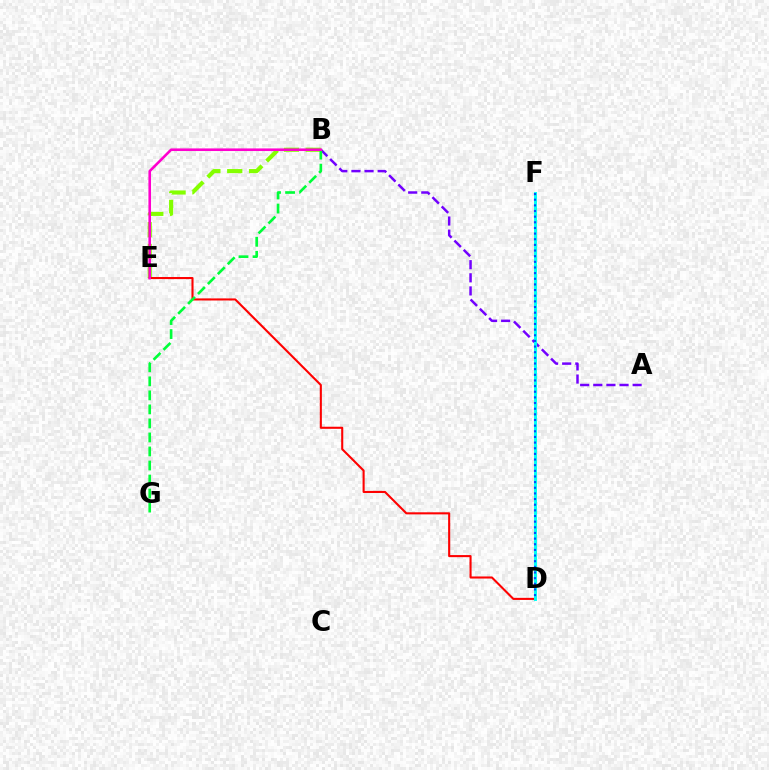{('B', 'E'): [{'color': '#84ff00', 'line_style': 'dashed', 'thickness': 2.97}, {'color': '#ff00cf', 'line_style': 'solid', 'thickness': 1.87}], ('D', 'F'): [{'color': '#ffbd00', 'line_style': 'dotted', 'thickness': 1.91}, {'color': '#00fff6', 'line_style': 'solid', 'thickness': 2.12}, {'color': '#004bff', 'line_style': 'dotted', 'thickness': 1.53}], ('D', 'E'): [{'color': '#ff0000', 'line_style': 'solid', 'thickness': 1.5}], ('A', 'B'): [{'color': '#7200ff', 'line_style': 'dashed', 'thickness': 1.78}], ('B', 'G'): [{'color': '#00ff39', 'line_style': 'dashed', 'thickness': 1.91}]}